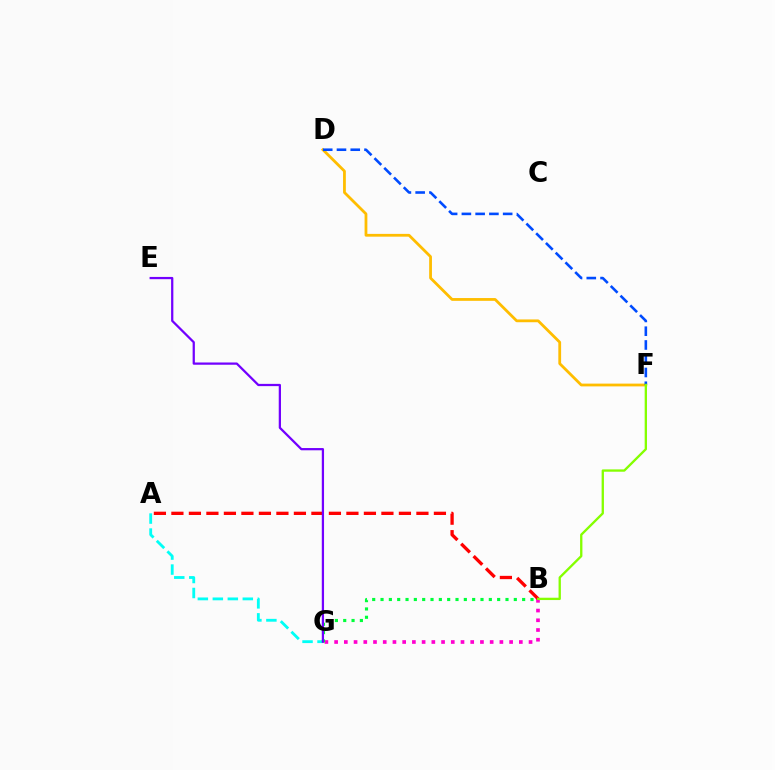{('B', 'G'): [{'color': '#ff00cf', 'line_style': 'dotted', 'thickness': 2.64}, {'color': '#00ff39', 'line_style': 'dotted', 'thickness': 2.26}], ('A', 'G'): [{'color': '#00fff6', 'line_style': 'dashed', 'thickness': 2.04}], ('A', 'B'): [{'color': '#ff0000', 'line_style': 'dashed', 'thickness': 2.38}], ('D', 'F'): [{'color': '#ffbd00', 'line_style': 'solid', 'thickness': 2.0}, {'color': '#004bff', 'line_style': 'dashed', 'thickness': 1.87}], ('E', 'G'): [{'color': '#7200ff', 'line_style': 'solid', 'thickness': 1.62}], ('B', 'F'): [{'color': '#84ff00', 'line_style': 'solid', 'thickness': 1.67}]}